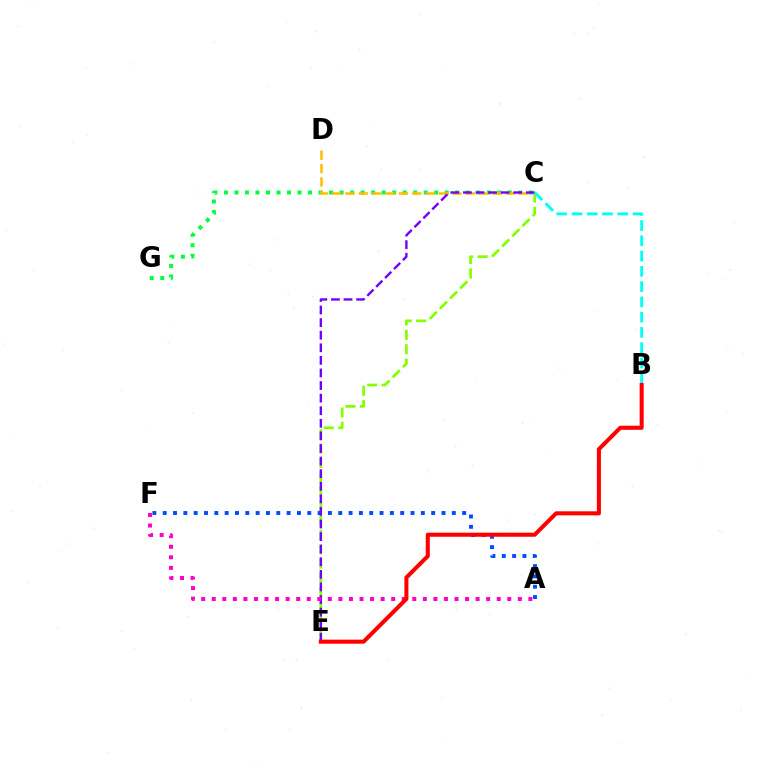{('C', 'E'): [{'color': '#84ff00', 'line_style': 'dashed', 'thickness': 1.95}, {'color': '#7200ff', 'line_style': 'dashed', 'thickness': 1.71}], ('A', 'F'): [{'color': '#004bff', 'line_style': 'dotted', 'thickness': 2.81}, {'color': '#ff00cf', 'line_style': 'dotted', 'thickness': 2.87}], ('C', 'G'): [{'color': '#00ff39', 'line_style': 'dotted', 'thickness': 2.86}], ('C', 'D'): [{'color': '#ffbd00', 'line_style': 'dashed', 'thickness': 1.82}], ('B', 'C'): [{'color': '#00fff6', 'line_style': 'dashed', 'thickness': 2.07}], ('B', 'E'): [{'color': '#ff0000', 'line_style': 'solid', 'thickness': 2.92}]}